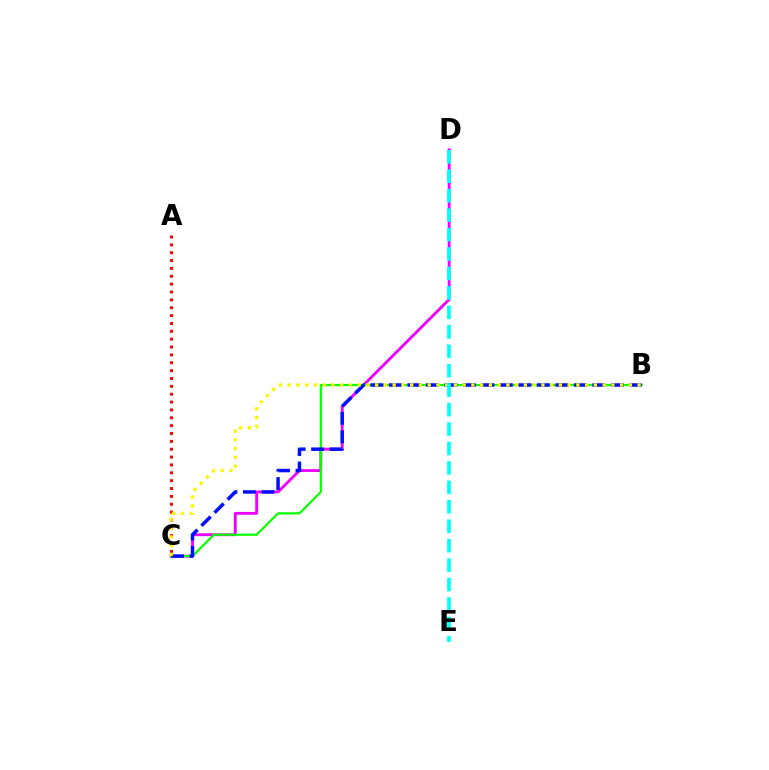{('C', 'D'): [{'color': '#ee00ff', 'line_style': 'solid', 'thickness': 2.04}], ('B', 'C'): [{'color': '#08ff00', 'line_style': 'solid', 'thickness': 1.57}, {'color': '#0010ff', 'line_style': 'dashed', 'thickness': 2.51}, {'color': '#fcf500', 'line_style': 'dotted', 'thickness': 2.38}], ('A', 'C'): [{'color': '#ff0000', 'line_style': 'dotted', 'thickness': 2.14}], ('D', 'E'): [{'color': '#00fff6', 'line_style': 'dashed', 'thickness': 2.64}]}